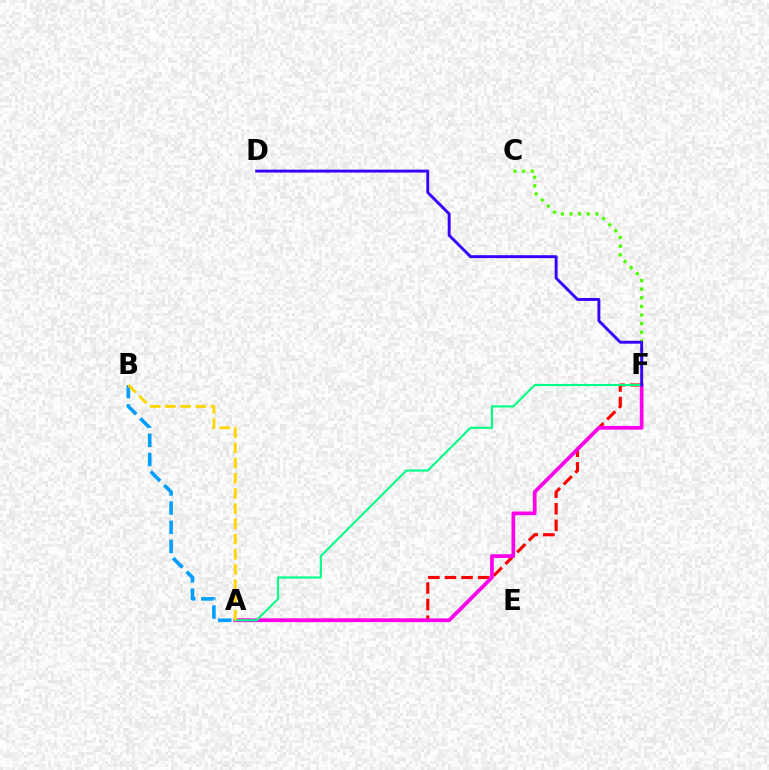{('A', 'F'): [{'color': '#ff0000', 'line_style': 'dashed', 'thickness': 2.25}, {'color': '#ff00ed', 'line_style': 'solid', 'thickness': 2.67}, {'color': '#00ff86', 'line_style': 'solid', 'thickness': 1.53}], ('A', 'B'): [{'color': '#009eff', 'line_style': 'dashed', 'thickness': 2.6}, {'color': '#ffd500', 'line_style': 'dashed', 'thickness': 2.06}], ('C', 'F'): [{'color': '#4fff00', 'line_style': 'dotted', 'thickness': 2.34}], ('D', 'F'): [{'color': '#3700ff', 'line_style': 'solid', 'thickness': 2.09}]}